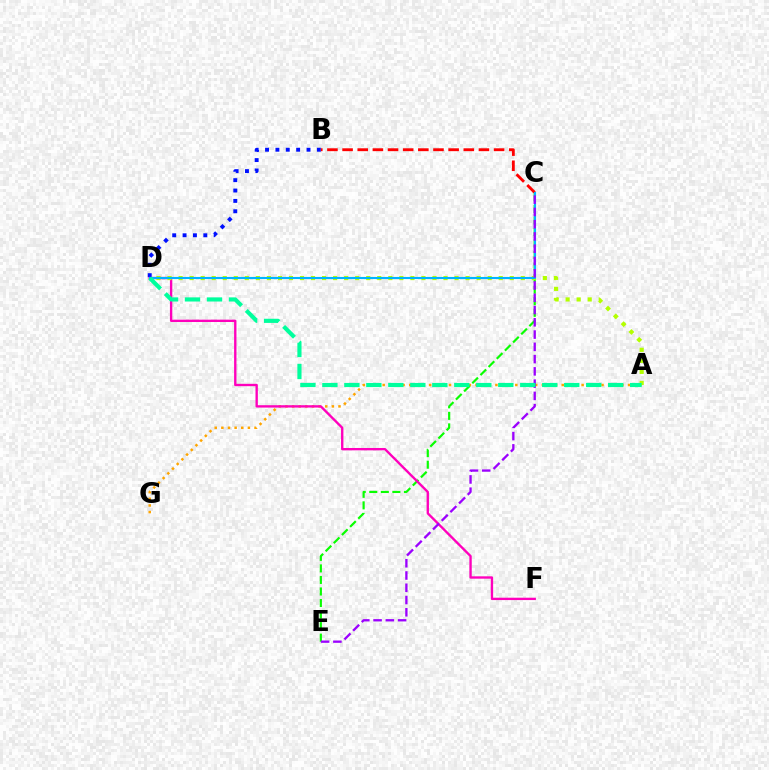{('B', 'D'): [{'color': '#0010ff', 'line_style': 'dotted', 'thickness': 2.82}], ('A', 'G'): [{'color': '#ffa500', 'line_style': 'dotted', 'thickness': 1.8}], ('B', 'C'): [{'color': '#ff0000', 'line_style': 'dashed', 'thickness': 2.06}], ('C', 'E'): [{'color': '#08ff00', 'line_style': 'dashed', 'thickness': 1.57}, {'color': '#9b00ff', 'line_style': 'dashed', 'thickness': 1.67}], ('D', 'F'): [{'color': '#ff00bd', 'line_style': 'solid', 'thickness': 1.7}], ('A', 'D'): [{'color': '#b3ff00', 'line_style': 'dotted', 'thickness': 3.0}, {'color': '#00ff9d', 'line_style': 'dashed', 'thickness': 2.99}], ('C', 'D'): [{'color': '#00b5ff', 'line_style': 'solid', 'thickness': 1.52}]}